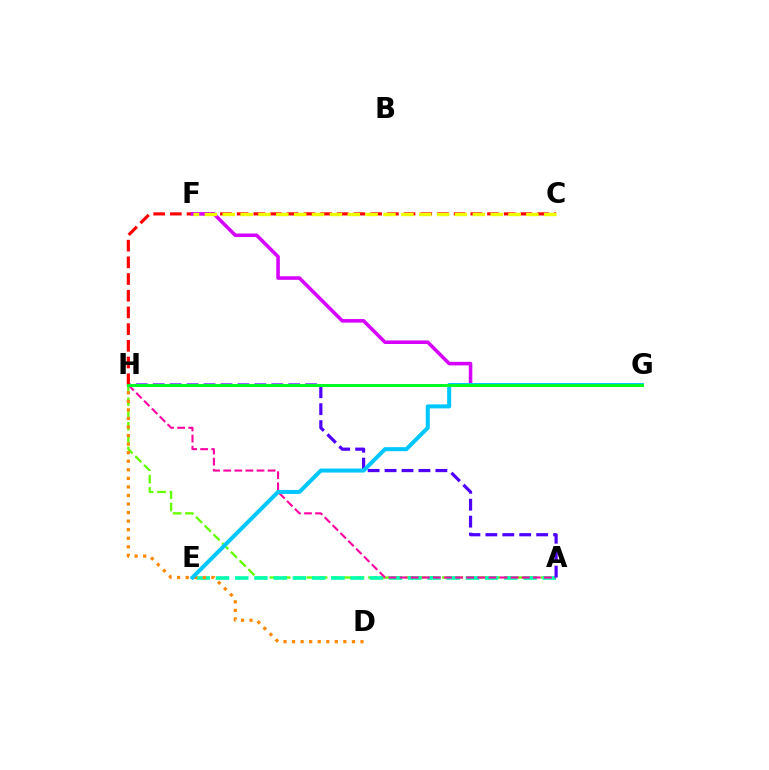{('A', 'H'): [{'color': '#66ff00', 'line_style': 'dashed', 'thickness': 1.67}, {'color': '#ff00a0', 'line_style': 'dashed', 'thickness': 1.51}, {'color': '#4f00ff', 'line_style': 'dashed', 'thickness': 2.3}], ('A', 'E'): [{'color': '#00ffaf', 'line_style': 'dashed', 'thickness': 2.61}], ('D', 'H'): [{'color': '#ff8800', 'line_style': 'dotted', 'thickness': 2.32}], ('C', 'H'): [{'color': '#ff0000', 'line_style': 'dashed', 'thickness': 2.27}], ('F', 'G'): [{'color': '#d600ff', 'line_style': 'solid', 'thickness': 2.56}], ('E', 'G'): [{'color': '#00c7ff', 'line_style': 'solid', 'thickness': 2.9}], ('C', 'F'): [{'color': '#eeff00', 'line_style': 'dashed', 'thickness': 2.43}], ('G', 'H'): [{'color': '#003fff', 'line_style': 'dotted', 'thickness': 1.94}, {'color': '#00ff27', 'line_style': 'solid', 'thickness': 2.16}]}